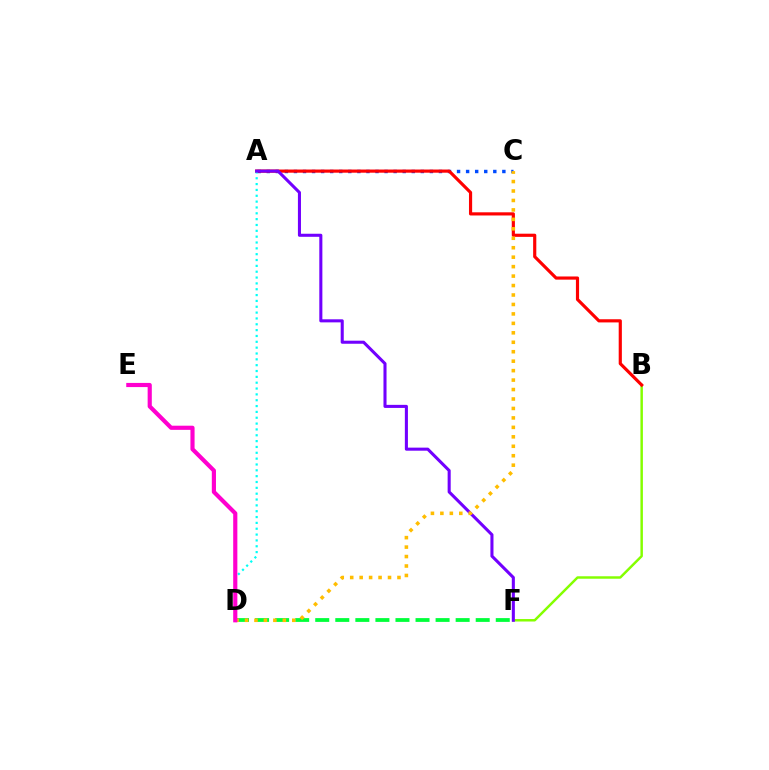{('A', 'C'): [{'color': '#004bff', 'line_style': 'dotted', 'thickness': 2.46}], ('B', 'F'): [{'color': '#84ff00', 'line_style': 'solid', 'thickness': 1.78}], ('D', 'F'): [{'color': '#00ff39', 'line_style': 'dashed', 'thickness': 2.72}], ('A', 'B'): [{'color': '#ff0000', 'line_style': 'solid', 'thickness': 2.28}], ('A', 'D'): [{'color': '#00fff6', 'line_style': 'dotted', 'thickness': 1.59}], ('A', 'F'): [{'color': '#7200ff', 'line_style': 'solid', 'thickness': 2.21}], ('C', 'D'): [{'color': '#ffbd00', 'line_style': 'dotted', 'thickness': 2.57}], ('D', 'E'): [{'color': '#ff00cf', 'line_style': 'solid', 'thickness': 2.99}]}